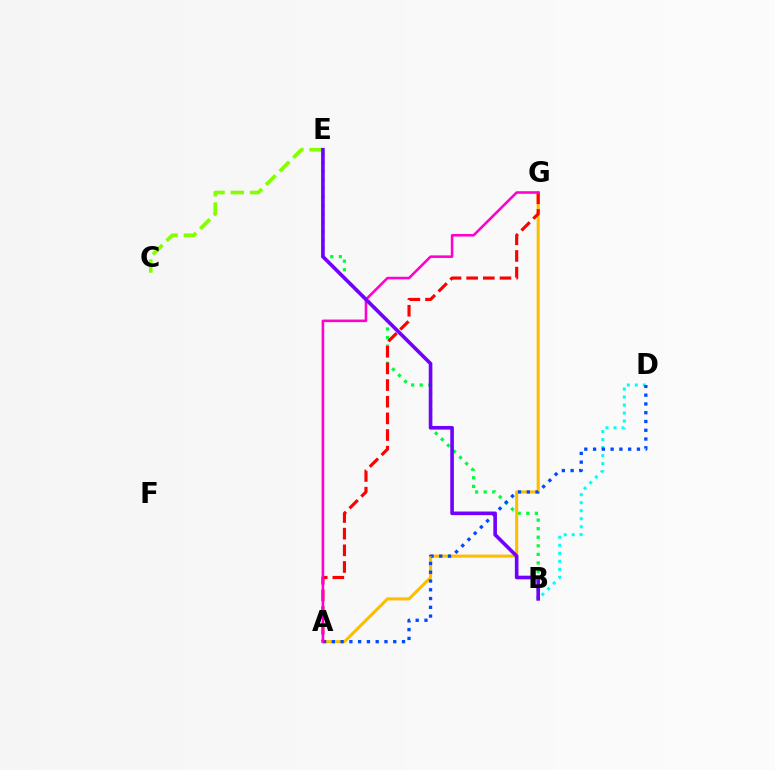{('B', 'E'): [{'color': '#00ff39', 'line_style': 'dotted', 'thickness': 2.33}, {'color': '#7200ff', 'line_style': 'solid', 'thickness': 2.61}], ('B', 'D'): [{'color': '#00fff6', 'line_style': 'dotted', 'thickness': 2.18}], ('C', 'E'): [{'color': '#84ff00', 'line_style': 'dashed', 'thickness': 2.62}], ('A', 'G'): [{'color': '#ffbd00', 'line_style': 'solid', 'thickness': 2.21}, {'color': '#ff0000', 'line_style': 'dashed', 'thickness': 2.26}, {'color': '#ff00cf', 'line_style': 'solid', 'thickness': 1.86}], ('A', 'D'): [{'color': '#004bff', 'line_style': 'dotted', 'thickness': 2.38}]}